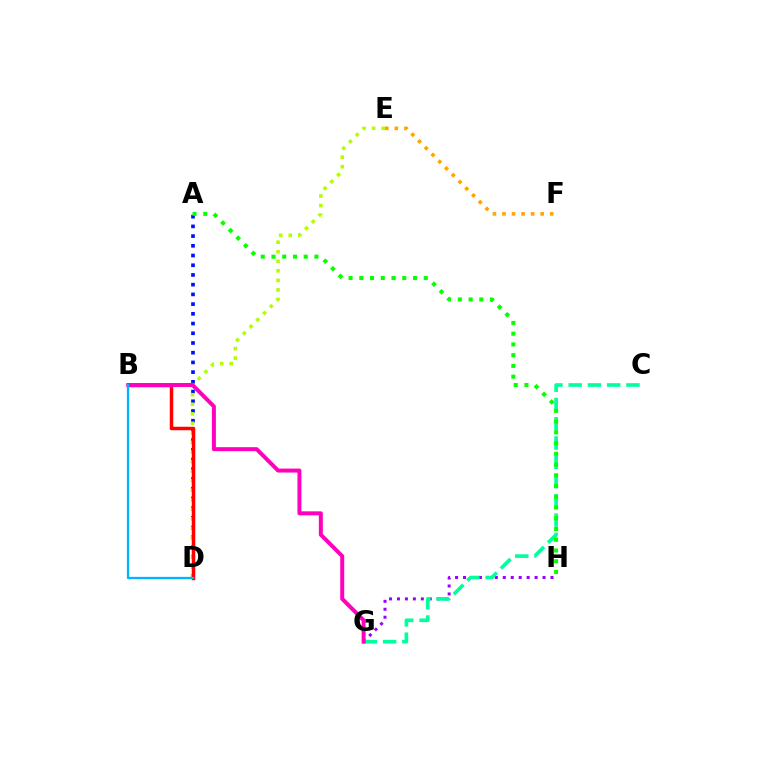{('G', 'H'): [{'color': '#9b00ff', 'line_style': 'dotted', 'thickness': 2.16}], ('A', 'D'): [{'color': '#0010ff', 'line_style': 'dotted', 'thickness': 2.64}], ('C', 'G'): [{'color': '#00ff9d', 'line_style': 'dashed', 'thickness': 2.62}], ('D', 'E'): [{'color': '#b3ff00', 'line_style': 'dotted', 'thickness': 2.59}], ('A', 'H'): [{'color': '#08ff00', 'line_style': 'dotted', 'thickness': 2.92}], ('E', 'F'): [{'color': '#ffa500', 'line_style': 'dotted', 'thickness': 2.59}], ('B', 'D'): [{'color': '#ff0000', 'line_style': 'solid', 'thickness': 2.51}, {'color': '#00b5ff', 'line_style': 'solid', 'thickness': 1.64}], ('B', 'G'): [{'color': '#ff00bd', 'line_style': 'solid', 'thickness': 2.86}]}